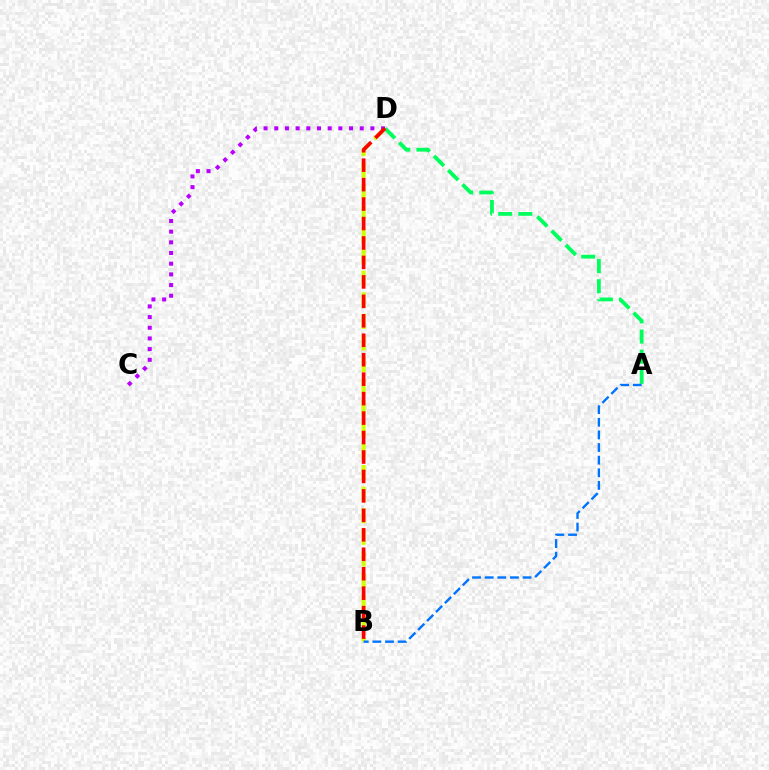{('B', 'D'): [{'color': '#d1ff00', 'line_style': 'dashed', 'thickness': 2.93}, {'color': '#ff0000', 'line_style': 'dashed', 'thickness': 2.64}], ('C', 'D'): [{'color': '#b900ff', 'line_style': 'dotted', 'thickness': 2.9}], ('A', 'D'): [{'color': '#00ff5c', 'line_style': 'dashed', 'thickness': 2.74}], ('A', 'B'): [{'color': '#0074ff', 'line_style': 'dashed', 'thickness': 1.72}]}